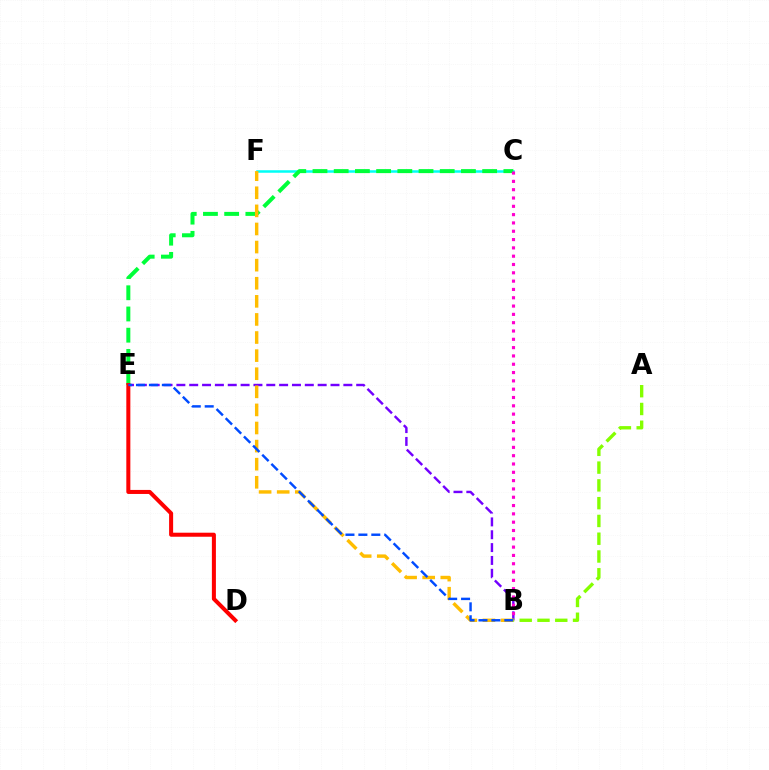{('C', 'F'): [{'color': '#00fff6', 'line_style': 'solid', 'thickness': 1.81}], ('B', 'E'): [{'color': '#7200ff', 'line_style': 'dashed', 'thickness': 1.74}, {'color': '#004bff', 'line_style': 'dashed', 'thickness': 1.76}], ('C', 'E'): [{'color': '#00ff39', 'line_style': 'dashed', 'thickness': 2.88}], ('D', 'E'): [{'color': '#ff0000', 'line_style': 'solid', 'thickness': 2.9}], ('B', 'F'): [{'color': '#ffbd00', 'line_style': 'dashed', 'thickness': 2.46}], ('B', 'C'): [{'color': '#ff00cf', 'line_style': 'dotted', 'thickness': 2.26}], ('A', 'B'): [{'color': '#84ff00', 'line_style': 'dashed', 'thickness': 2.41}]}